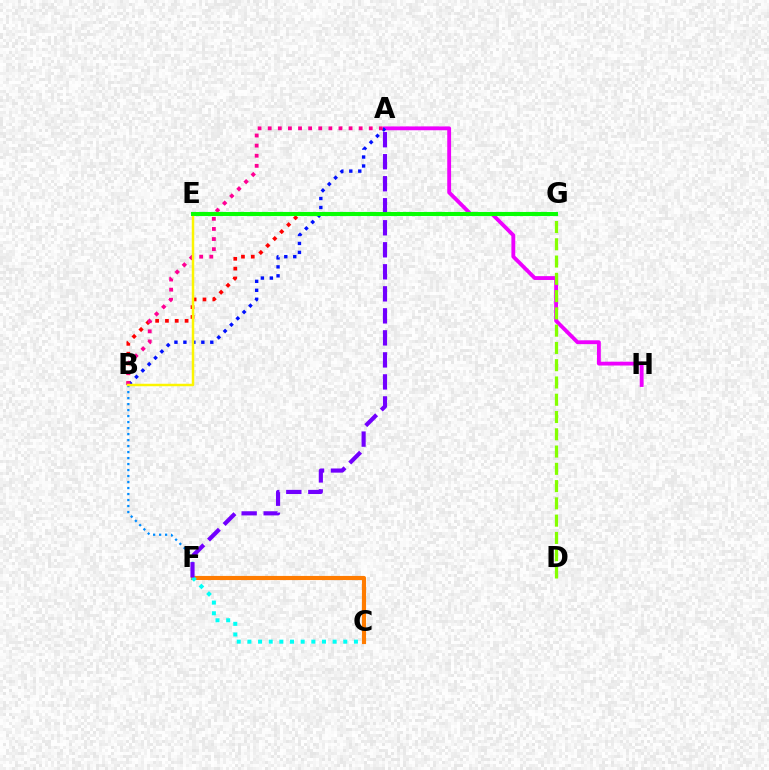{('B', 'G'): [{'color': '#ff0000', 'line_style': 'dotted', 'thickness': 2.67}], ('C', 'F'): [{'color': '#ff7c00', 'line_style': 'solid', 'thickness': 2.97}, {'color': '#00fff6', 'line_style': 'dotted', 'thickness': 2.89}], ('A', 'H'): [{'color': '#ee00ff', 'line_style': 'solid', 'thickness': 2.77}], ('D', 'G'): [{'color': '#84ff00', 'line_style': 'dashed', 'thickness': 2.35}], ('A', 'B'): [{'color': '#0010ff', 'line_style': 'dotted', 'thickness': 2.44}, {'color': '#ff0094', 'line_style': 'dotted', 'thickness': 2.75}], ('E', 'G'): [{'color': '#00ff74', 'line_style': 'solid', 'thickness': 2.95}, {'color': '#08ff00', 'line_style': 'solid', 'thickness': 2.81}], ('B', 'F'): [{'color': '#008cff', 'line_style': 'dotted', 'thickness': 1.63}], ('B', 'E'): [{'color': '#fcf500', 'line_style': 'solid', 'thickness': 1.78}], ('A', 'F'): [{'color': '#7200ff', 'line_style': 'dashed', 'thickness': 2.99}]}